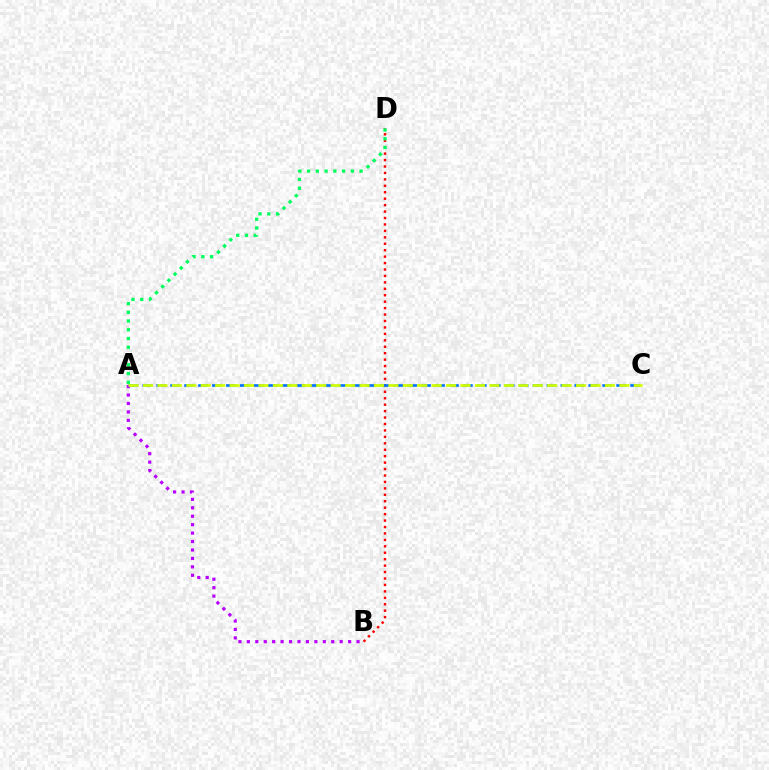{('A', 'B'): [{'color': '#b900ff', 'line_style': 'dotted', 'thickness': 2.29}], ('B', 'D'): [{'color': '#ff0000', 'line_style': 'dotted', 'thickness': 1.75}], ('A', 'C'): [{'color': '#0074ff', 'line_style': 'dashed', 'thickness': 1.89}, {'color': '#d1ff00', 'line_style': 'dashed', 'thickness': 1.96}], ('A', 'D'): [{'color': '#00ff5c', 'line_style': 'dotted', 'thickness': 2.38}]}